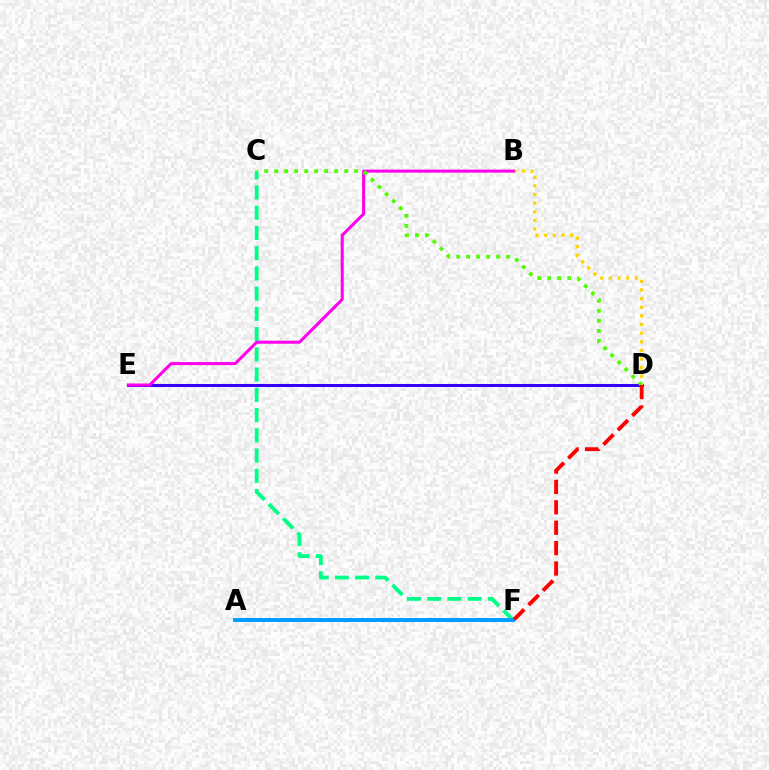{('C', 'F'): [{'color': '#00ff86', 'line_style': 'dashed', 'thickness': 2.75}], ('D', 'E'): [{'color': '#3700ff', 'line_style': 'solid', 'thickness': 2.18}], ('B', 'D'): [{'color': '#ffd500', 'line_style': 'dotted', 'thickness': 2.35}], ('B', 'E'): [{'color': '#ff00ed', 'line_style': 'solid', 'thickness': 2.18}], ('C', 'D'): [{'color': '#4fff00', 'line_style': 'dotted', 'thickness': 2.72}], ('A', 'F'): [{'color': '#009eff', 'line_style': 'solid', 'thickness': 2.86}], ('D', 'F'): [{'color': '#ff0000', 'line_style': 'dashed', 'thickness': 2.77}]}